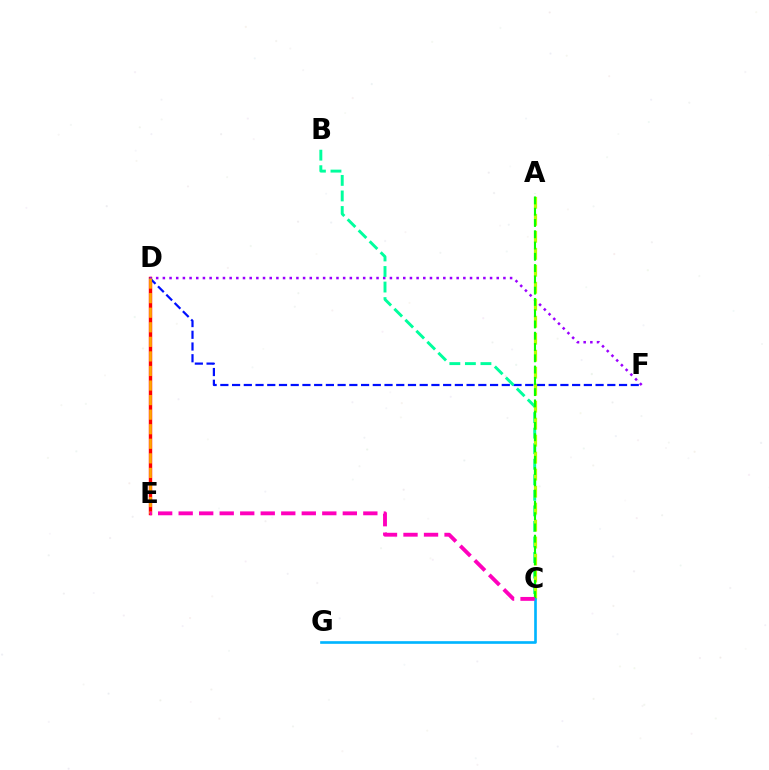{('D', 'E'): [{'color': '#ff0000', 'line_style': 'solid', 'thickness': 2.45}, {'color': '#ffa500', 'line_style': 'dashed', 'thickness': 1.98}], ('D', 'F'): [{'color': '#0010ff', 'line_style': 'dashed', 'thickness': 1.59}, {'color': '#9b00ff', 'line_style': 'dotted', 'thickness': 1.81}], ('B', 'C'): [{'color': '#00ff9d', 'line_style': 'dashed', 'thickness': 2.11}], ('A', 'C'): [{'color': '#b3ff00', 'line_style': 'dashed', 'thickness': 2.31}, {'color': '#08ff00', 'line_style': 'dashed', 'thickness': 1.53}], ('C', 'G'): [{'color': '#00b5ff', 'line_style': 'solid', 'thickness': 1.91}], ('C', 'E'): [{'color': '#ff00bd', 'line_style': 'dashed', 'thickness': 2.79}]}